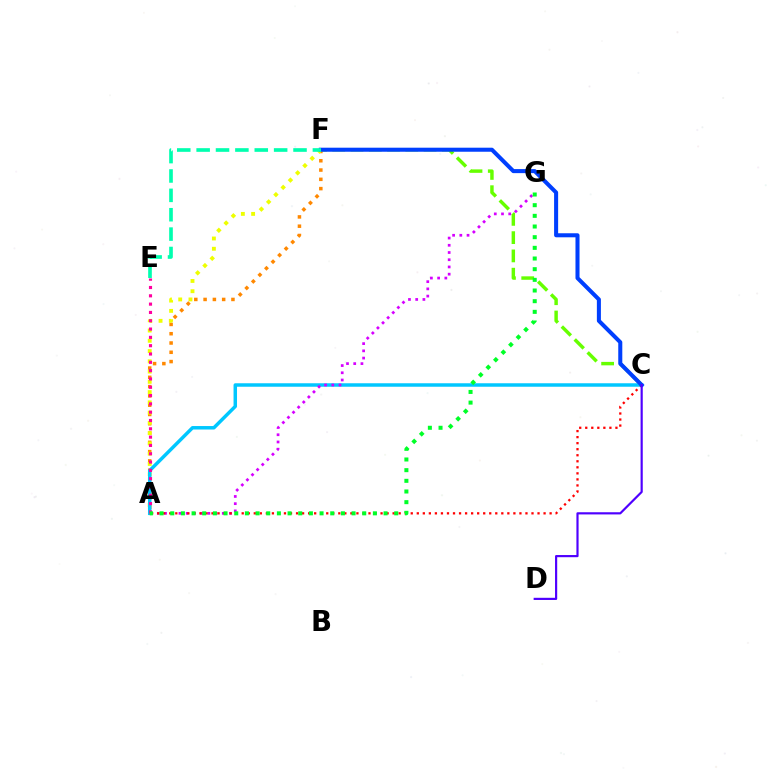{('A', 'F'): [{'color': '#ff8800', 'line_style': 'dotted', 'thickness': 2.52}, {'color': '#eeff00', 'line_style': 'dotted', 'thickness': 2.79}], ('C', 'F'): [{'color': '#66ff00', 'line_style': 'dashed', 'thickness': 2.48}, {'color': '#003fff', 'line_style': 'solid', 'thickness': 2.91}], ('A', 'C'): [{'color': '#00c7ff', 'line_style': 'solid', 'thickness': 2.5}, {'color': '#ff0000', 'line_style': 'dotted', 'thickness': 1.64}], ('A', 'G'): [{'color': '#d600ff', 'line_style': 'dotted', 'thickness': 1.96}, {'color': '#00ff27', 'line_style': 'dotted', 'thickness': 2.9}], ('A', 'E'): [{'color': '#ff00a0', 'line_style': 'dotted', 'thickness': 2.26}], ('C', 'D'): [{'color': '#4f00ff', 'line_style': 'solid', 'thickness': 1.57}], ('E', 'F'): [{'color': '#00ffaf', 'line_style': 'dashed', 'thickness': 2.63}]}